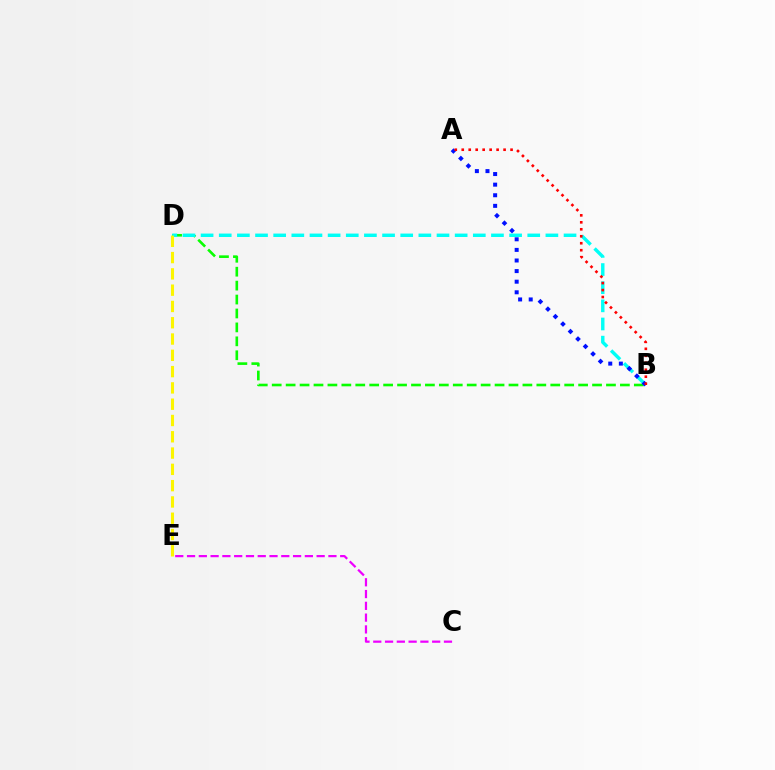{('B', 'D'): [{'color': '#08ff00', 'line_style': 'dashed', 'thickness': 1.89}, {'color': '#00fff6', 'line_style': 'dashed', 'thickness': 2.47}], ('A', 'B'): [{'color': '#0010ff', 'line_style': 'dotted', 'thickness': 2.88}, {'color': '#ff0000', 'line_style': 'dotted', 'thickness': 1.89}], ('C', 'E'): [{'color': '#ee00ff', 'line_style': 'dashed', 'thickness': 1.6}], ('D', 'E'): [{'color': '#fcf500', 'line_style': 'dashed', 'thickness': 2.21}]}